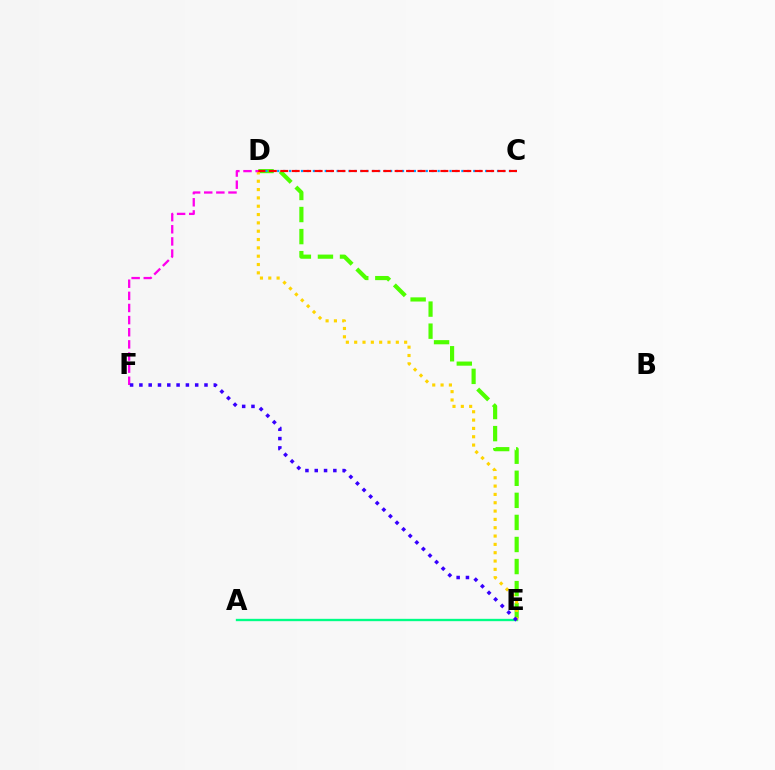{('D', 'E'): [{'color': '#4fff00', 'line_style': 'dashed', 'thickness': 3.0}, {'color': '#ffd500', 'line_style': 'dotted', 'thickness': 2.26}], ('A', 'E'): [{'color': '#00ff86', 'line_style': 'solid', 'thickness': 1.69}], ('C', 'D'): [{'color': '#009eff', 'line_style': 'dotted', 'thickness': 1.61}, {'color': '#ff0000', 'line_style': 'dashed', 'thickness': 1.55}], ('D', 'F'): [{'color': '#ff00ed', 'line_style': 'dashed', 'thickness': 1.65}], ('E', 'F'): [{'color': '#3700ff', 'line_style': 'dotted', 'thickness': 2.53}]}